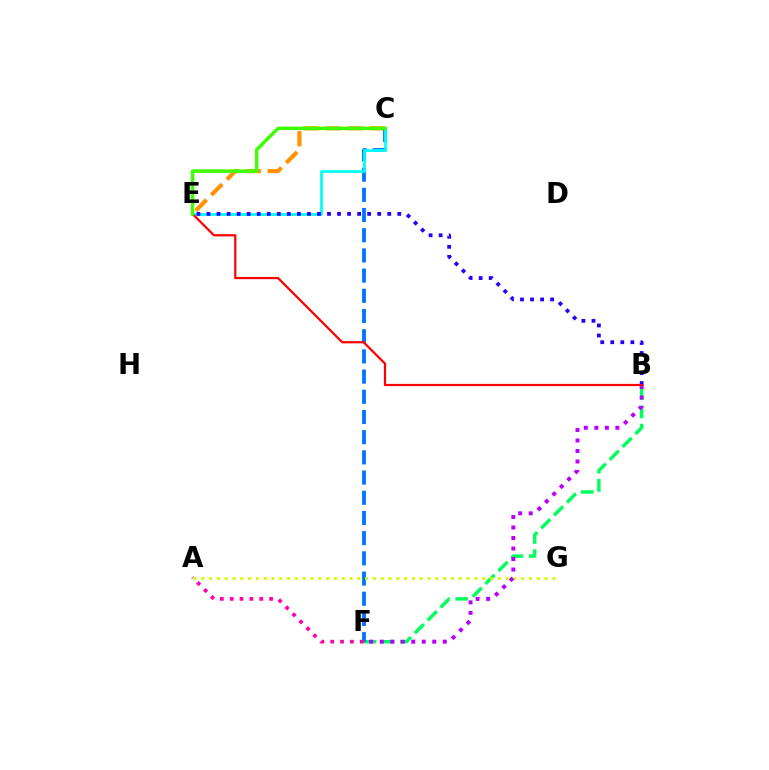{('C', 'E'): [{'color': '#ff9400', 'line_style': 'dashed', 'thickness': 3.0}, {'color': '#00fff6', 'line_style': 'solid', 'thickness': 1.98}, {'color': '#3dff00', 'line_style': 'solid', 'thickness': 2.49}], ('B', 'F'): [{'color': '#00ff5c', 'line_style': 'dashed', 'thickness': 2.48}, {'color': '#b900ff', 'line_style': 'dotted', 'thickness': 2.86}], ('C', 'F'): [{'color': '#0074ff', 'line_style': 'dashed', 'thickness': 2.74}], ('A', 'G'): [{'color': '#d1ff00', 'line_style': 'dotted', 'thickness': 2.12}], ('B', 'E'): [{'color': '#2500ff', 'line_style': 'dotted', 'thickness': 2.73}, {'color': '#ff0000', 'line_style': 'solid', 'thickness': 1.6}], ('A', 'F'): [{'color': '#ff00ac', 'line_style': 'dotted', 'thickness': 2.68}]}